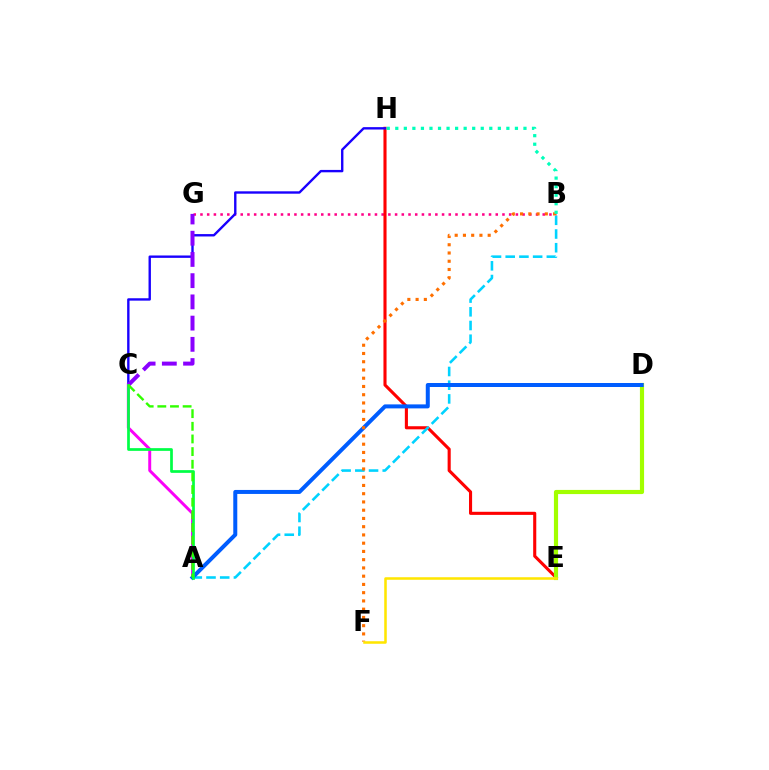{('B', 'G'): [{'color': '#ff0088', 'line_style': 'dotted', 'thickness': 1.82}], ('E', 'H'): [{'color': '#ff0000', 'line_style': 'solid', 'thickness': 2.23}], ('C', 'H'): [{'color': '#1900ff', 'line_style': 'solid', 'thickness': 1.72}], ('A', 'B'): [{'color': '#00d3ff', 'line_style': 'dashed', 'thickness': 1.86}], ('A', 'C'): [{'color': '#fa00f9', 'line_style': 'solid', 'thickness': 2.13}, {'color': '#00ff45', 'line_style': 'solid', 'thickness': 1.96}, {'color': '#31ff00', 'line_style': 'dashed', 'thickness': 1.72}], ('C', 'G'): [{'color': '#8a00ff', 'line_style': 'dashed', 'thickness': 2.88}], ('D', 'E'): [{'color': '#a2ff00', 'line_style': 'solid', 'thickness': 2.99}], ('A', 'D'): [{'color': '#005dff', 'line_style': 'solid', 'thickness': 2.88}], ('B', 'F'): [{'color': '#ff7000', 'line_style': 'dotted', 'thickness': 2.24}], ('B', 'H'): [{'color': '#00ffbb', 'line_style': 'dotted', 'thickness': 2.32}], ('E', 'F'): [{'color': '#ffe600', 'line_style': 'solid', 'thickness': 1.83}]}